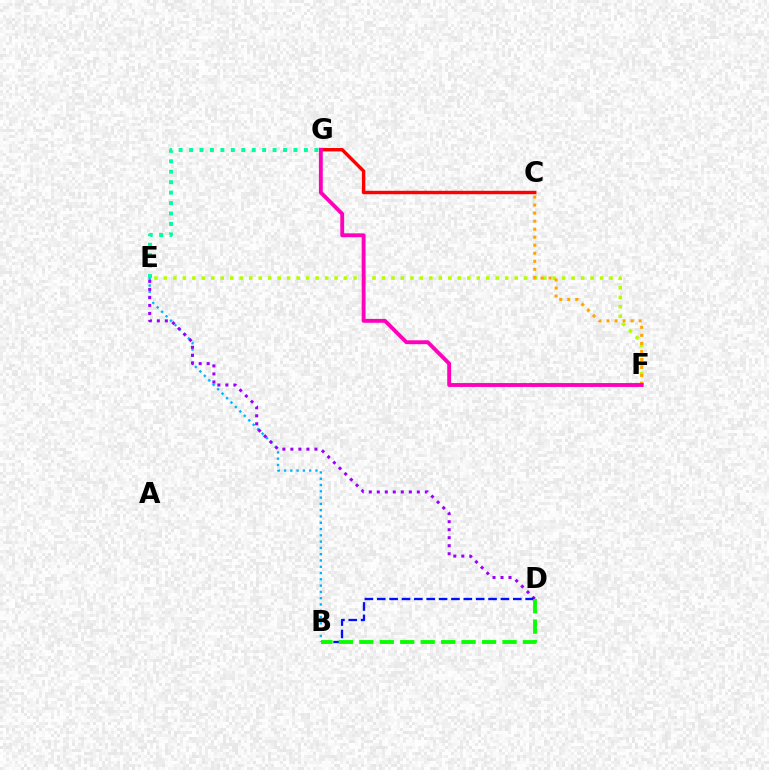{('B', 'E'): [{'color': '#00b5ff', 'line_style': 'dotted', 'thickness': 1.71}], ('D', 'E'): [{'color': '#9b00ff', 'line_style': 'dotted', 'thickness': 2.18}], ('E', 'F'): [{'color': '#b3ff00', 'line_style': 'dotted', 'thickness': 2.58}], ('C', 'F'): [{'color': '#ffa500', 'line_style': 'dotted', 'thickness': 2.18}], ('B', 'D'): [{'color': '#0010ff', 'line_style': 'dashed', 'thickness': 1.68}, {'color': '#08ff00', 'line_style': 'dashed', 'thickness': 2.78}], ('E', 'G'): [{'color': '#00ff9d', 'line_style': 'dotted', 'thickness': 2.84}], ('C', 'G'): [{'color': '#ff0000', 'line_style': 'solid', 'thickness': 2.47}], ('F', 'G'): [{'color': '#ff00bd', 'line_style': 'solid', 'thickness': 2.79}]}